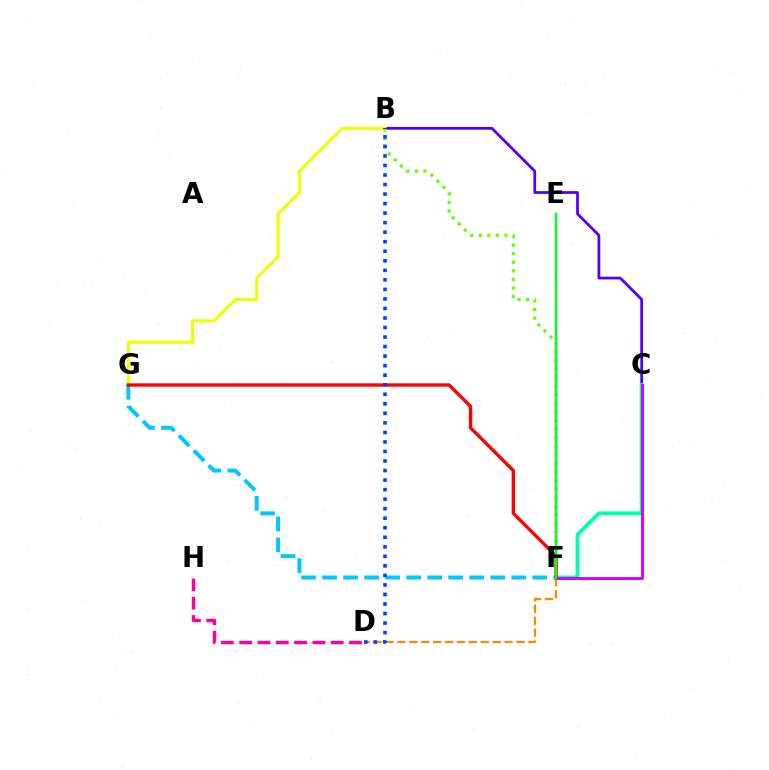{('B', 'C'): [{'color': '#4f00ff', 'line_style': 'solid', 'thickness': 1.99}], ('C', 'F'): [{'color': '#00ffaf', 'line_style': 'solid', 'thickness': 2.8}, {'color': '#d600ff', 'line_style': 'solid', 'thickness': 2.1}], ('B', 'F'): [{'color': '#66ff00', 'line_style': 'dotted', 'thickness': 2.33}], ('B', 'G'): [{'color': '#eeff00', 'line_style': 'solid', 'thickness': 2.2}], ('D', 'F'): [{'color': '#ff8800', 'line_style': 'dashed', 'thickness': 1.62}], ('F', 'G'): [{'color': '#00c7ff', 'line_style': 'dashed', 'thickness': 2.86}, {'color': '#ff0000', 'line_style': 'solid', 'thickness': 2.42}], ('D', 'H'): [{'color': '#ff00a0', 'line_style': 'dashed', 'thickness': 2.49}], ('B', 'D'): [{'color': '#003fff', 'line_style': 'dotted', 'thickness': 2.59}], ('E', 'F'): [{'color': '#00ff27', 'line_style': 'solid', 'thickness': 1.78}]}